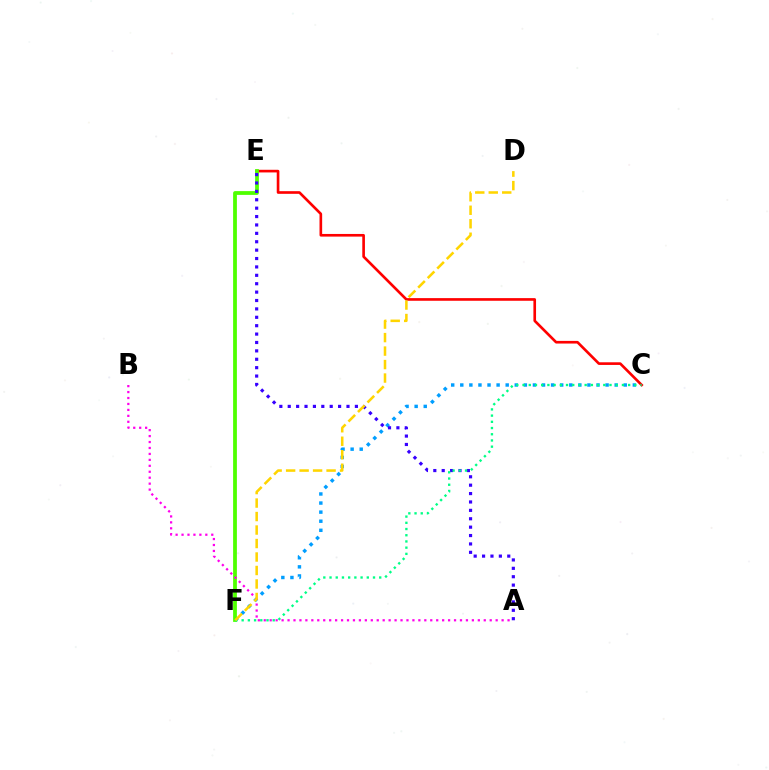{('C', 'F'): [{'color': '#009eff', 'line_style': 'dotted', 'thickness': 2.47}, {'color': '#00ff86', 'line_style': 'dotted', 'thickness': 1.69}], ('C', 'E'): [{'color': '#ff0000', 'line_style': 'solid', 'thickness': 1.91}], ('E', 'F'): [{'color': '#4fff00', 'line_style': 'solid', 'thickness': 2.72}], ('A', 'E'): [{'color': '#3700ff', 'line_style': 'dotted', 'thickness': 2.28}], ('A', 'B'): [{'color': '#ff00ed', 'line_style': 'dotted', 'thickness': 1.62}], ('D', 'F'): [{'color': '#ffd500', 'line_style': 'dashed', 'thickness': 1.83}]}